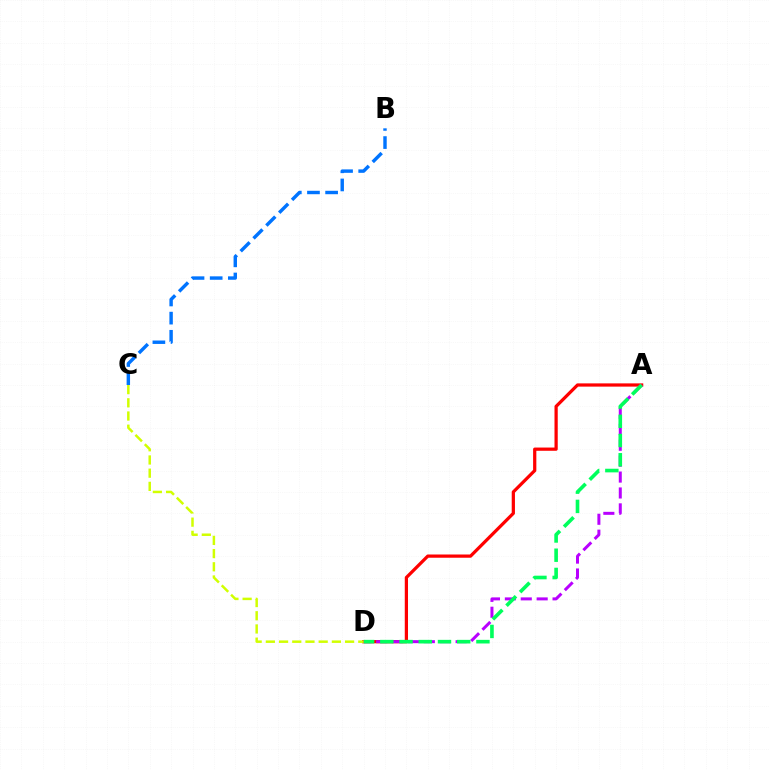{('B', 'C'): [{'color': '#0074ff', 'line_style': 'dashed', 'thickness': 2.47}], ('A', 'D'): [{'color': '#ff0000', 'line_style': 'solid', 'thickness': 2.33}, {'color': '#b900ff', 'line_style': 'dashed', 'thickness': 2.16}, {'color': '#00ff5c', 'line_style': 'dashed', 'thickness': 2.61}], ('C', 'D'): [{'color': '#d1ff00', 'line_style': 'dashed', 'thickness': 1.79}]}